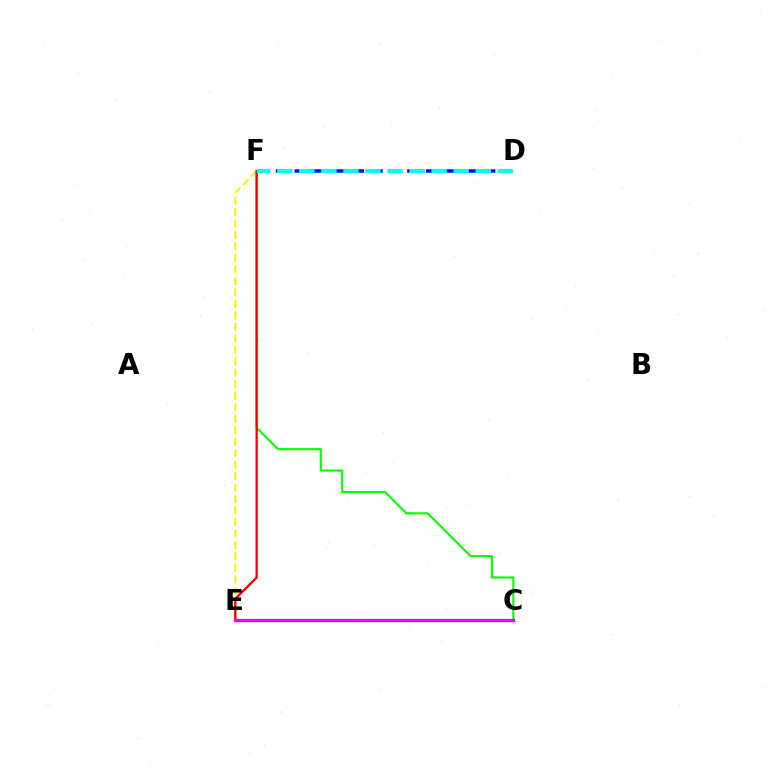{('E', 'F'): [{'color': '#fcf500', 'line_style': 'dashed', 'thickness': 1.56}, {'color': '#ff0000', 'line_style': 'solid', 'thickness': 1.7}], ('C', 'F'): [{'color': '#08ff00', 'line_style': 'solid', 'thickness': 1.53}], ('D', 'F'): [{'color': '#0010ff', 'line_style': 'dashed', 'thickness': 2.55}, {'color': '#00fff6', 'line_style': 'dashed', 'thickness': 3.0}], ('C', 'E'): [{'color': '#ee00ff', 'line_style': 'solid', 'thickness': 2.37}]}